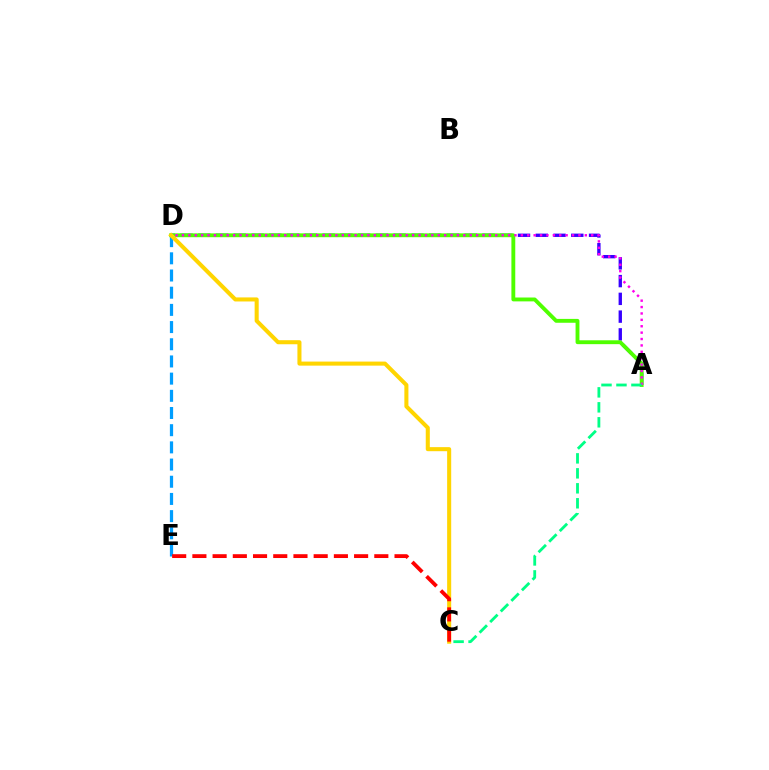{('A', 'D'): [{'color': '#3700ff', 'line_style': 'dashed', 'thickness': 2.41}, {'color': '#4fff00', 'line_style': 'solid', 'thickness': 2.78}, {'color': '#ff00ed', 'line_style': 'dotted', 'thickness': 1.74}], ('D', 'E'): [{'color': '#009eff', 'line_style': 'dashed', 'thickness': 2.33}], ('C', 'D'): [{'color': '#ffd500', 'line_style': 'solid', 'thickness': 2.92}], ('A', 'C'): [{'color': '#00ff86', 'line_style': 'dashed', 'thickness': 2.03}], ('C', 'E'): [{'color': '#ff0000', 'line_style': 'dashed', 'thickness': 2.75}]}